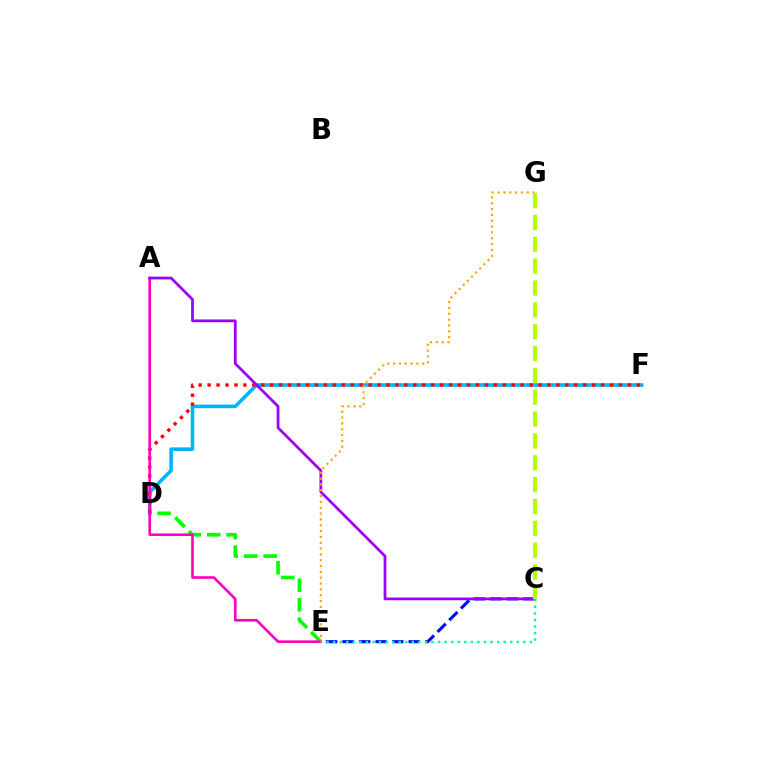{('C', 'E'): [{'color': '#0010ff', 'line_style': 'dashed', 'thickness': 2.25}, {'color': '#00ff9d', 'line_style': 'dotted', 'thickness': 1.78}], ('D', 'F'): [{'color': '#00b5ff', 'line_style': 'solid', 'thickness': 2.59}, {'color': '#ff0000', 'line_style': 'dotted', 'thickness': 2.43}], ('D', 'E'): [{'color': '#08ff00', 'line_style': 'dashed', 'thickness': 2.65}], ('A', 'E'): [{'color': '#ff00bd', 'line_style': 'solid', 'thickness': 1.89}], ('A', 'C'): [{'color': '#9b00ff', 'line_style': 'solid', 'thickness': 1.97}], ('E', 'G'): [{'color': '#ffa500', 'line_style': 'dotted', 'thickness': 1.58}], ('C', 'G'): [{'color': '#b3ff00', 'line_style': 'dashed', 'thickness': 2.97}]}